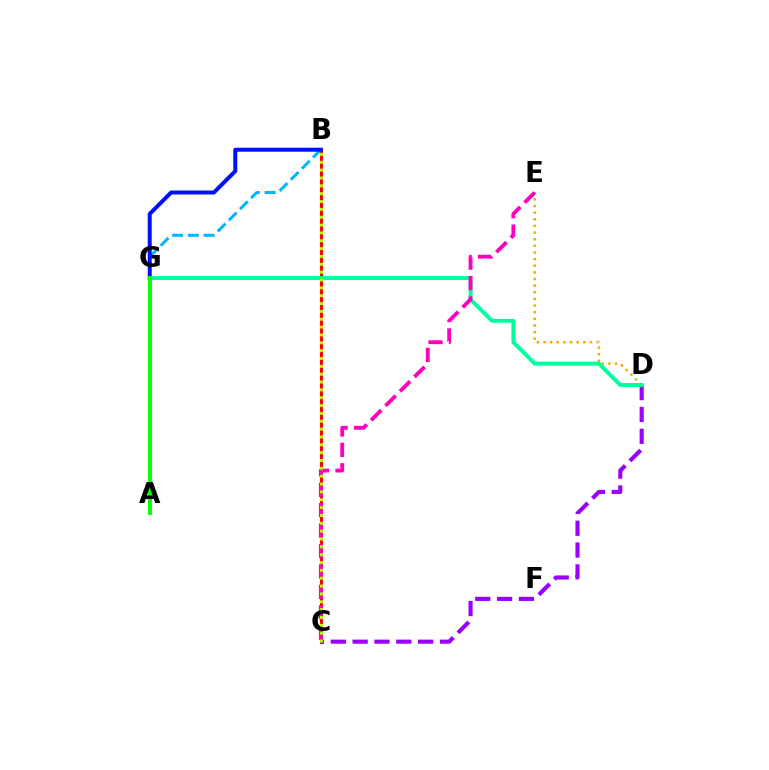{('B', 'C'): [{'color': '#ff0000', 'line_style': 'solid', 'thickness': 2.23}, {'color': '#b3ff00', 'line_style': 'dotted', 'thickness': 2.13}], ('C', 'D'): [{'color': '#9b00ff', 'line_style': 'dashed', 'thickness': 2.97}], ('D', 'E'): [{'color': '#ffa500', 'line_style': 'dotted', 'thickness': 1.8}], ('B', 'G'): [{'color': '#00b5ff', 'line_style': 'dashed', 'thickness': 2.14}, {'color': '#0010ff', 'line_style': 'solid', 'thickness': 2.87}], ('D', 'G'): [{'color': '#00ff9d', 'line_style': 'solid', 'thickness': 2.84}], ('C', 'E'): [{'color': '#ff00bd', 'line_style': 'dashed', 'thickness': 2.77}], ('A', 'G'): [{'color': '#08ff00', 'line_style': 'solid', 'thickness': 2.83}]}